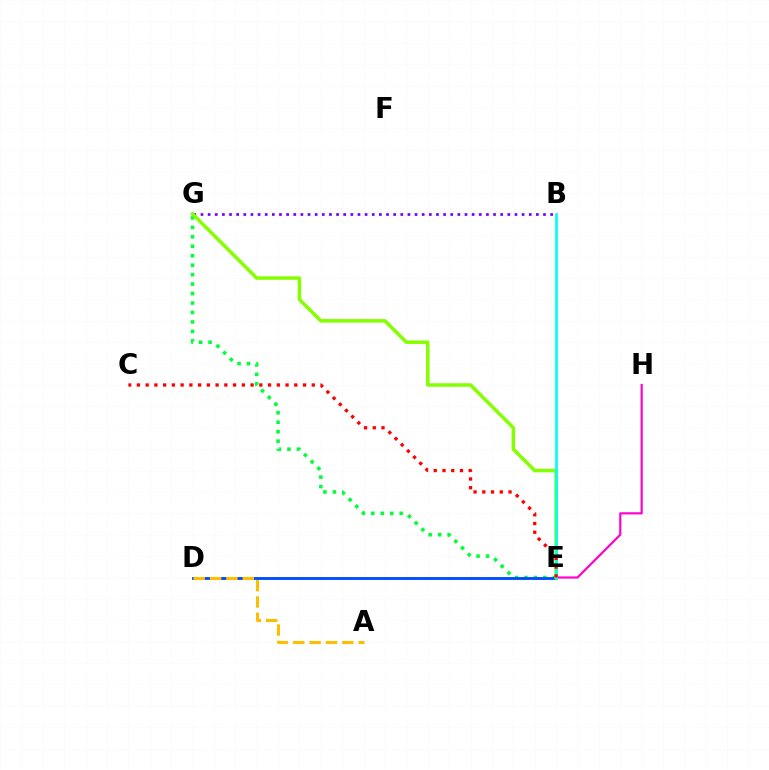{('B', 'G'): [{'color': '#7200ff', 'line_style': 'dotted', 'thickness': 1.94}], ('E', 'G'): [{'color': '#00ff39', 'line_style': 'dotted', 'thickness': 2.57}, {'color': '#84ff00', 'line_style': 'solid', 'thickness': 2.52}], ('E', 'H'): [{'color': '#ff00cf', 'line_style': 'solid', 'thickness': 1.57}], ('D', 'E'): [{'color': '#004bff', 'line_style': 'solid', 'thickness': 2.06}], ('A', 'D'): [{'color': '#ffbd00', 'line_style': 'dashed', 'thickness': 2.22}], ('B', 'E'): [{'color': '#00fff6', 'line_style': 'solid', 'thickness': 1.92}], ('C', 'E'): [{'color': '#ff0000', 'line_style': 'dotted', 'thickness': 2.38}]}